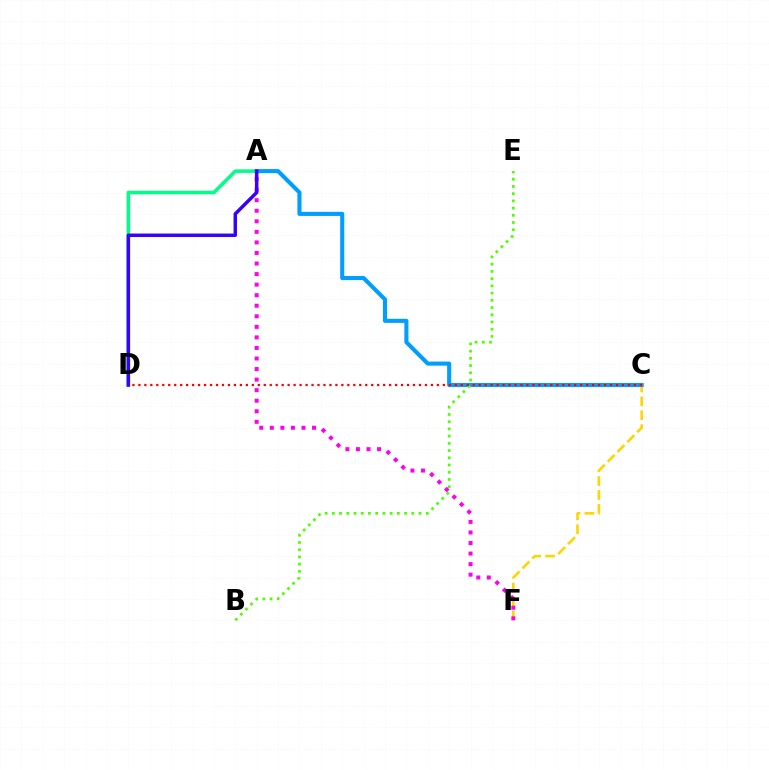{('A', 'D'): [{'color': '#00ff86', 'line_style': 'solid', 'thickness': 2.53}, {'color': '#3700ff', 'line_style': 'solid', 'thickness': 2.51}], ('C', 'F'): [{'color': '#ffd500', 'line_style': 'dashed', 'thickness': 1.89}], ('A', 'C'): [{'color': '#009eff', 'line_style': 'solid', 'thickness': 2.94}], ('B', 'E'): [{'color': '#4fff00', 'line_style': 'dotted', 'thickness': 1.96}], ('A', 'F'): [{'color': '#ff00ed', 'line_style': 'dotted', 'thickness': 2.87}], ('C', 'D'): [{'color': '#ff0000', 'line_style': 'dotted', 'thickness': 1.62}]}